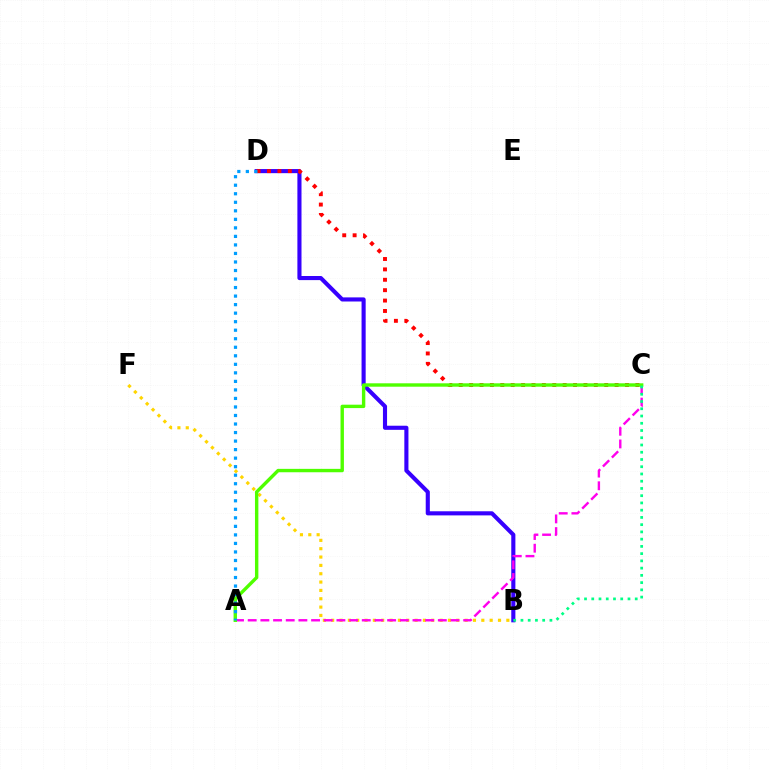{('B', 'D'): [{'color': '#3700ff', 'line_style': 'solid', 'thickness': 2.96}], ('B', 'F'): [{'color': '#ffd500', 'line_style': 'dotted', 'thickness': 2.27}], ('C', 'D'): [{'color': '#ff0000', 'line_style': 'dotted', 'thickness': 2.82}], ('A', 'C'): [{'color': '#ff00ed', 'line_style': 'dashed', 'thickness': 1.72}, {'color': '#4fff00', 'line_style': 'solid', 'thickness': 2.45}], ('B', 'C'): [{'color': '#00ff86', 'line_style': 'dotted', 'thickness': 1.97}], ('A', 'D'): [{'color': '#009eff', 'line_style': 'dotted', 'thickness': 2.32}]}